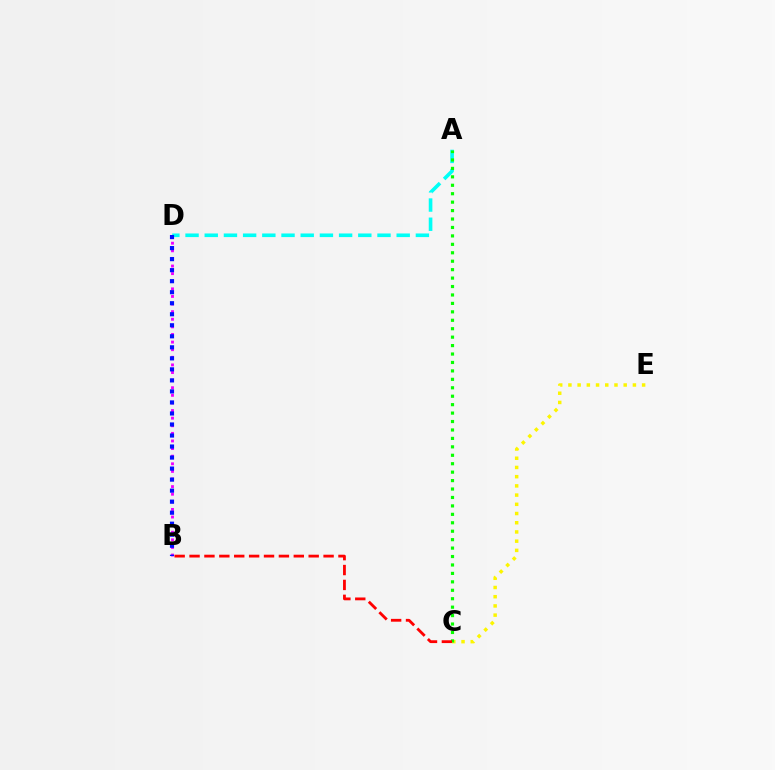{('C', 'E'): [{'color': '#fcf500', 'line_style': 'dotted', 'thickness': 2.5}], ('A', 'D'): [{'color': '#00fff6', 'line_style': 'dashed', 'thickness': 2.61}], ('B', 'D'): [{'color': '#ee00ff', 'line_style': 'dotted', 'thickness': 2.07}, {'color': '#0010ff', 'line_style': 'dotted', 'thickness': 3.0}], ('A', 'C'): [{'color': '#08ff00', 'line_style': 'dotted', 'thickness': 2.29}], ('B', 'C'): [{'color': '#ff0000', 'line_style': 'dashed', 'thickness': 2.02}]}